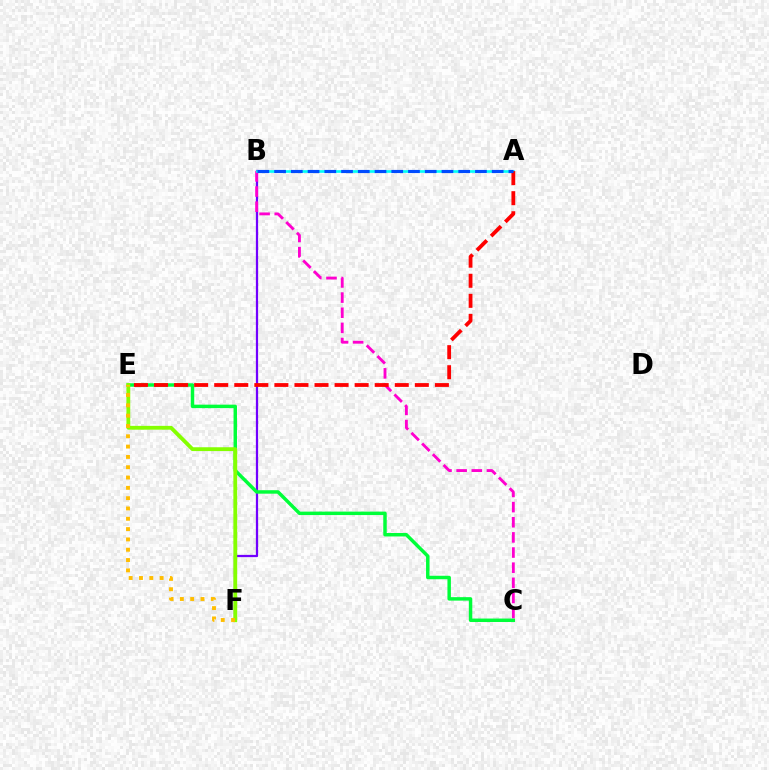{('B', 'F'): [{'color': '#7200ff', 'line_style': 'solid', 'thickness': 1.62}], ('B', 'C'): [{'color': '#ff00cf', 'line_style': 'dashed', 'thickness': 2.06}], ('C', 'E'): [{'color': '#00ff39', 'line_style': 'solid', 'thickness': 2.49}], ('A', 'B'): [{'color': '#00fff6', 'line_style': 'solid', 'thickness': 1.91}, {'color': '#004bff', 'line_style': 'dashed', 'thickness': 2.27}], ('E', 'F'): [{'color': '#84ff00', 'line_style': 'solid', 'thickness': 2.76}, {'color': '#ffbd00', 'line_style': 'dotted', 'thickness': 2.8}], ('A', 'E'): [{'color': '#ff0000', 'line_style': 'dashed', 'thickness': 2.73}]}